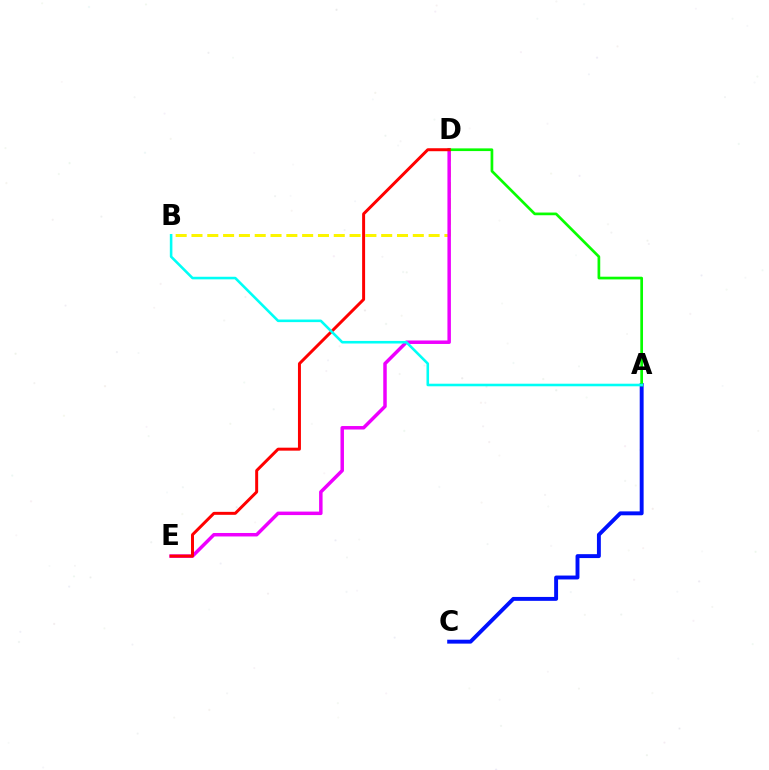{('B', 'D'): [{'color': '#fcf500', 'line_style': 'dashed', 'thickness': 2.15}], ('D', 'E'): [{'color': '#ee00ff', 'line_style': 'solid', 'thickness': 2.51}, {'color': '#ff0000', 'line_style': 'solid', 'thickness': 2.14}], ('A', 'C'): [{'color': '#0010ff', 'line_style': 'solid', 'thickness': 2.81}], ('A', 'D'): [{'color': '#08ff00', 'line_style': 'solid', 'thickness': 1.94}], ('A', 'B'): [{'color': '#00fff6', 'line_style': 'solid', 'thickness': 1.86}]}